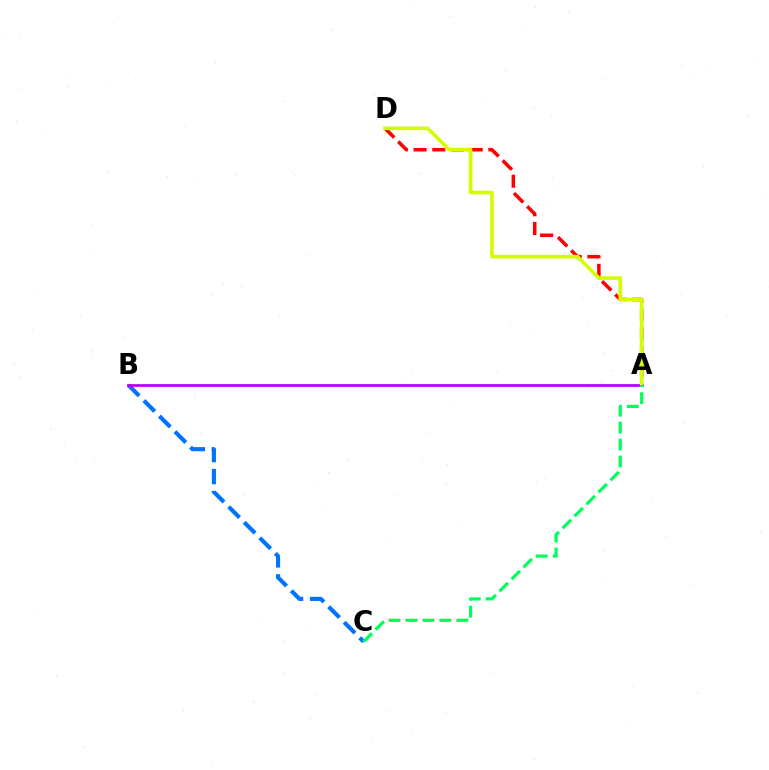{('B', 'C'): [{'color': '#0074ff', 'line_style': 'dashed', 'thickness': 2.99}], ('A', 'D'): [{'color': '#ff0000', 'line_style': 'dashed', 'thickness': 2.54}, {'color': '#d1ff00', 'line_style': 'solid', 'thickness': 2.61}], ('A', 'B'): [{'color': '#b900ff', 'line_style': 'solid', 'thickness': 2.0}], ('A', 'C'): [{'color': '#00ff5c', 'line_style': 'dashed', 'thickness': 2.3}]}